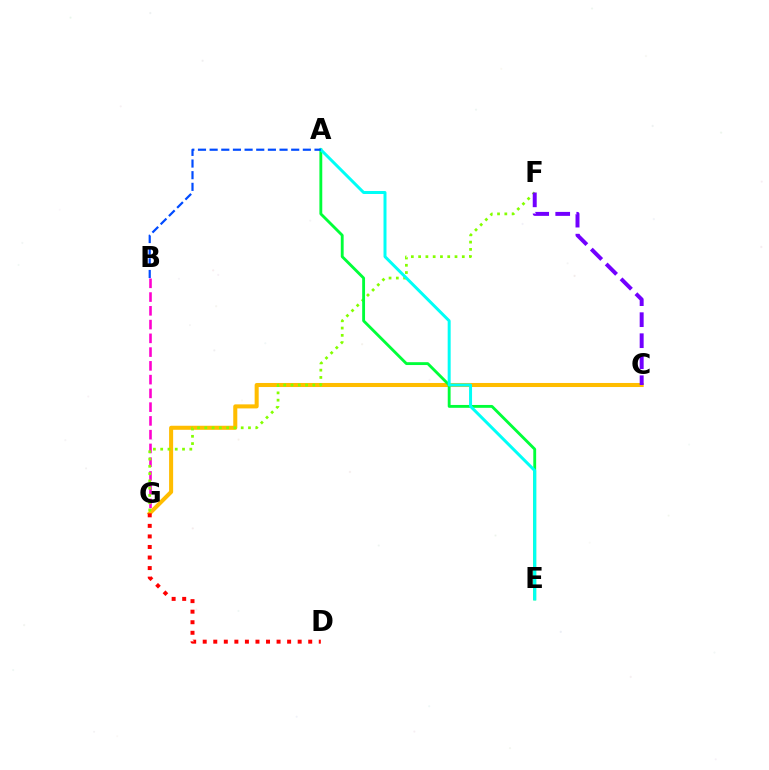{('B', 'G'): [{'color': '#ff00cf', 'line_style': 'dashed', 'thickness': 1.87}], ('C', 'G'): [{'color': '#ffbd00', 'line_style': 'solid', 'thickness': 2.91}], ('F', 'G'): [{'color': '#84ff00', 'line_style': 'dotted', 'thickness': 1.98}], ('A', 'E'): [{'color': '#00ff39', 'line_style': 'solid', 'thickness': 2.06}, {'color': '#00fff6', 'line_style': 'solid', 'thickness': 2.15}], ('A', 'B'): [{'color': '#004bff', 'line_style': 'dashed', 'thickness': 1.58}], ('C', 'F'): [{'color': '#7200ff', 'line_style': 'dashed', 'thickness': 2.86}], ('D', 'G'): [{'color': '#ff0000', 'line_style': 'dotted', 'thickness': 2.87}]}